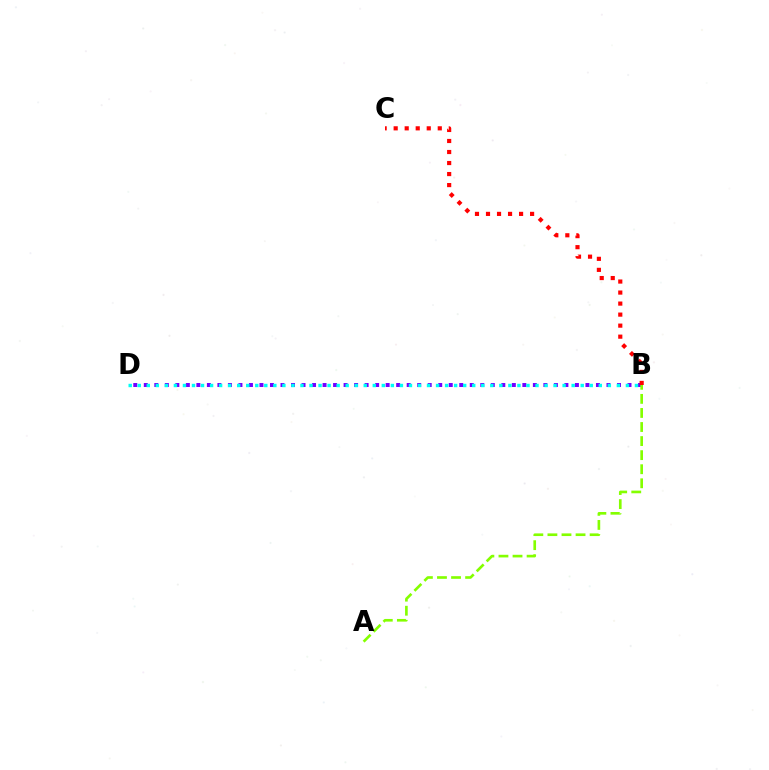{('B', 'D'): [{'color': '#7200ff', 'line_style': 'dotted', 'thickness': 2.86}, {'color': '#00fff6', 'line_style': 'dotted', 'thickness': 2.46}], ('A', 'B'): [{'color': '#84ff00', 'line_style': 'dashed', 'thickness': 1.91}], ('B', 'C'): [{'color': '#ff0000', 'line_style': 'dotted', 'thickness': 3.0}]}